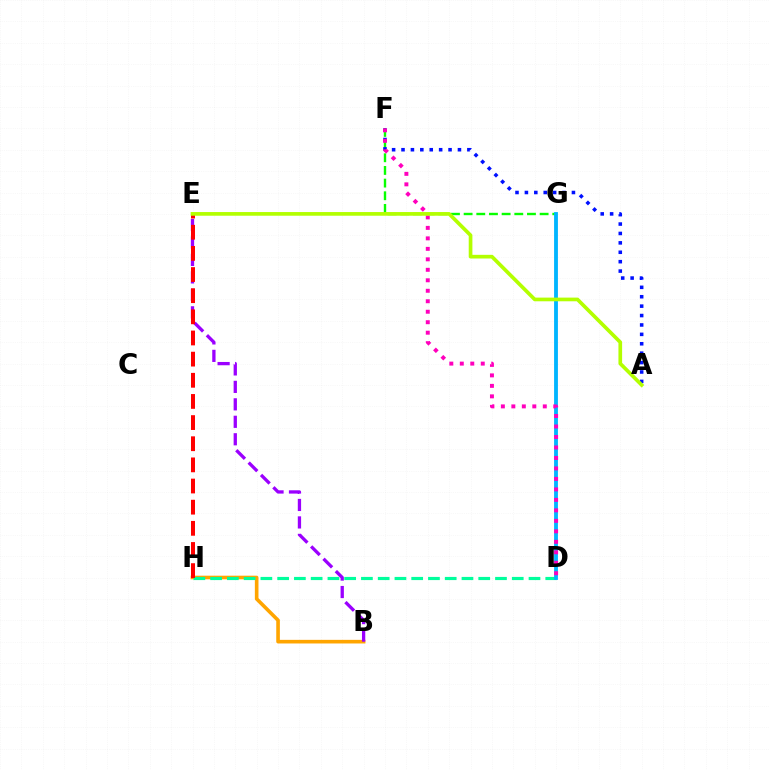{('B', 'H'): [{'color': '#ffa500', 'line_style': 'solid', 'thickness': 2.61}], ('F', 'G'): [{'color': '#08ff00', 'line_style': 'dashed', 'thickness': 1.72}], ('B', 'E'): [{'color': '#9b00ff', 'line_style': 'dashed', 'thickness': 2.37}], ('D', 'H'): [{'color': '#00ff9d', 'line_style': 'dashed', 'thickness': 2.28}], ('A', 'F'): [{'color': '#0010ff', 'line_style': 'dotted', 'thickness': 2.56}], ('D', 'G'): [{'color': '#00b5ff', 'line_style': 'solid', 'thickness': 2.76}], ('D', 'F'): [{'color': '#ff00bd', 'line_style': 'dotted', 'thickness': 2.85}], ('E', 'H'): [{'color': '#ff0000', 'line_style': 'dashed', 'thickness': 2.87}], ('A', 'E'): [{'color': '#b3ff00', 'line_style': 'solid', 'thickness': 2.65}]}